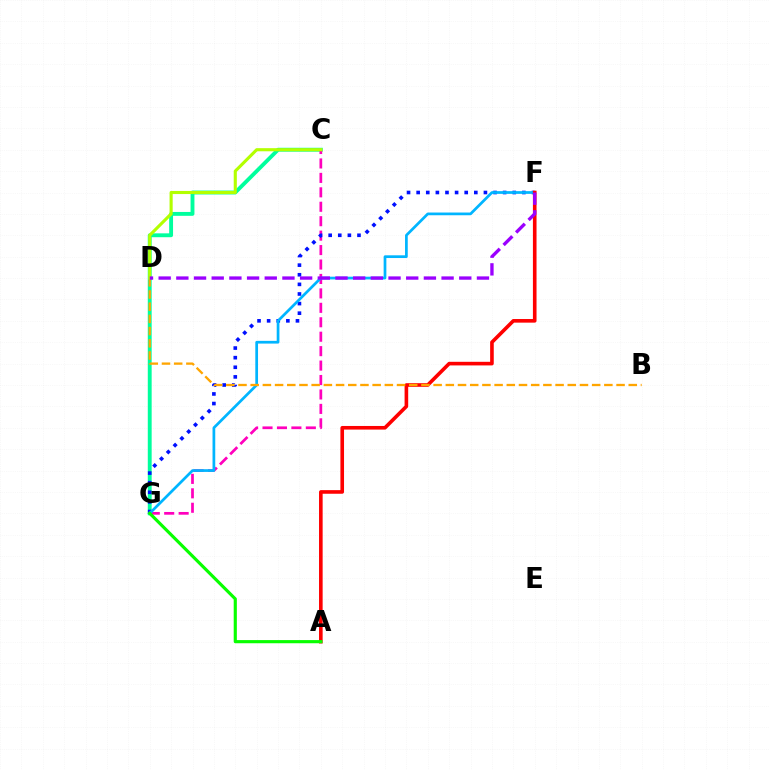{('C', 'G'): [{'color': '#00ff9d', 'line_style': 'solid', 'thickness': 2.79}, {'color': '#ff00bd', 'line_style': 'dashed', 'thickness': 1.96}], ('F', 'G'): [{'color': '#0010ff', 'line_style': 'dotted', 'thickness': 2.61}, {'color': '#00b5ff', 'line_style': 'solid', 'thickness': 1.96}], ('A', 'F'): [{'color': '#ff0000', 'line_style': 'solid', 'thickness': 2.6}], ('A', 'G'): [{'color': '#08ff00', 'line_style': 'solid', 'thickness': 2.27}], ('B', 'D'): [{'color': '#ffa500', 'line_style': 'dashed', 'thickness': 1.66}], ('C', 'D'): [{'color': '#b3ff00', 'line_style': 'solid', 'thickness': 2.25}], ('D', 'F'): [{'color': '#9b00ff', 'line_style': 'dashed', 'thickness': 2.4}]}